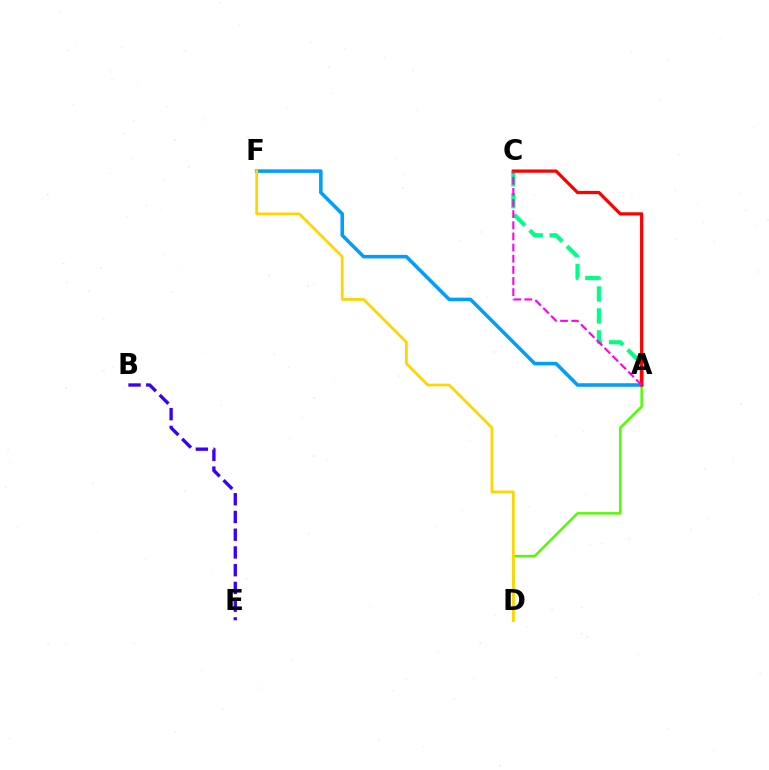{('B', 'E'): [{'color': '#3700ff', 'line_style': 'dashed', 'thickness': 2.41}], ('A', 'F'): [{'color': '#009eff', 'line_style': 'solid', 'thickness': 2.55}], ('A', 'D'): [{'color': '#4fff00', 'line_style': 'solid', 'thickness': 1.79}], ('D', 'F'): [{'color': '#ffd500', 'line_style': 'solid', 'thickness': 1.98}], ('A', 'C'): [{'color': '#00ff86', 'line_style': 'dashed', 'thickness': 2.98}, {'color': '#ff0000', 'line_style': 'solid', 'thickness': 2.34}, {'color': '#ff00ed', 'line_style': 'dashed', 'thickness': 1.51}]}